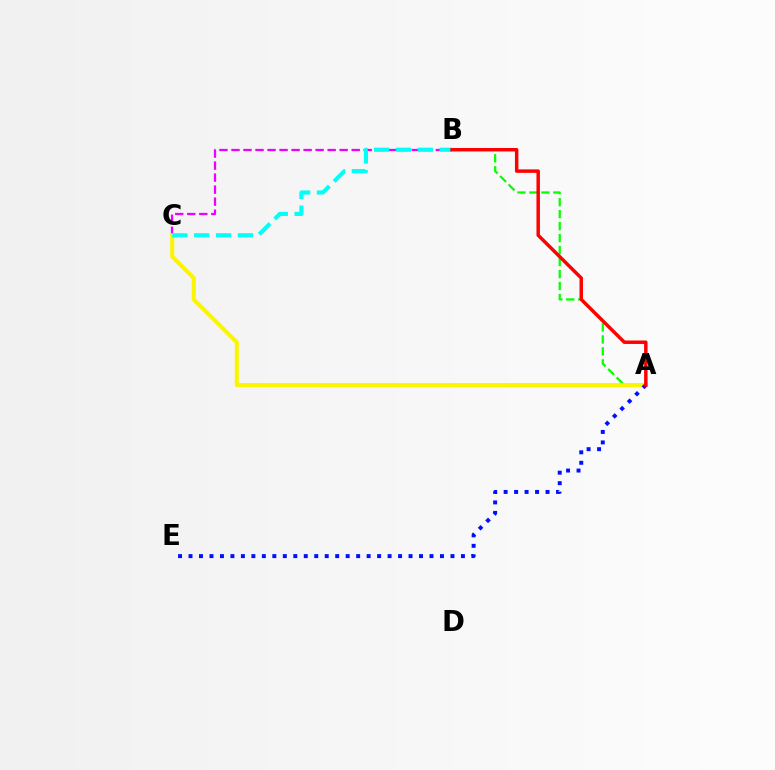{('B', 'C'): [{'color': '#ee00ff', 'line_style': 'dashed', 'thickness': 1.63}, {'color': '#00fff6', 'line_style': 'dashed', 'thickness': 2.97}], ('A', 'B'): [{'color': '#08ff00', 'line_style': 'dashed', 'thickness': 1.63}, {'color': '#ff0000', 'line_style': 'solid', 'thickness': 2.49}], ('A', 'C'): [{'color': '#fcf500', 'line_style': 'solid', 'thickness': 2.91}], ('A', 'E'): [{'color': '#0010ff', 'line_style': 'dotted', 'thickness': 2.85}]}